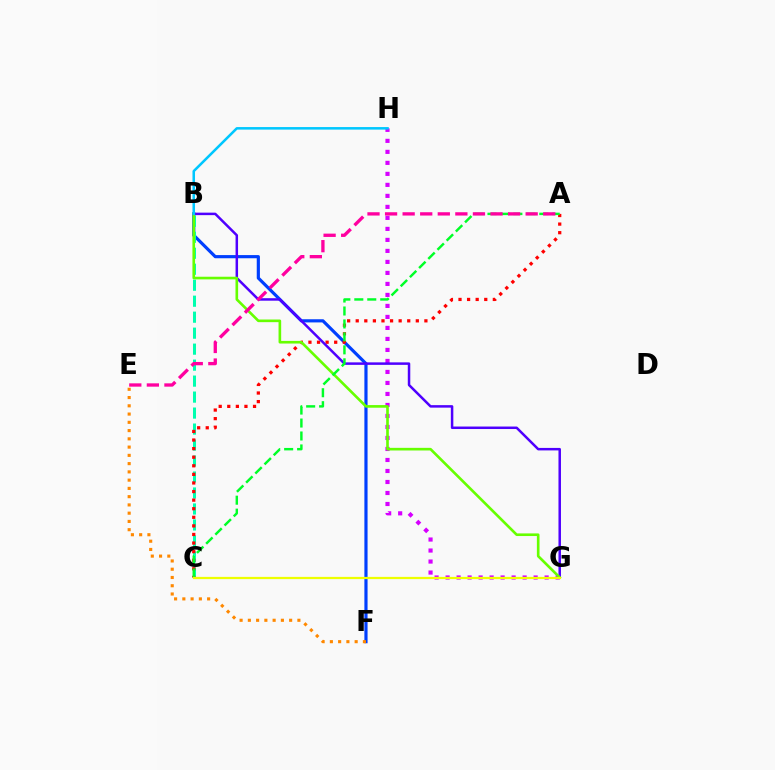{('B', 'F'): [{'color': '#003fff', 'line_style': 'solid', 'thickness': 2.28}], ('E', 'F'): [{'color': '#ff8800', 'line_style': 'dotted', 'thickness': 2.24}], ('G', 'H'): [{'color': '#d600ff', 'line_style': 'dotted', 'thickness': 2.99}], ('B', 'C'): [{'color': '#00ffaf', 'line_style': 'dashed', 'thickness': 2.17}], ('A', 'C'): [{'color': '#ff0000', 'line_style': 'dotted', 'thickness': 2.33}, {'color': '#00ff27', 'line_style': 'dashed', 'thickness': 1.76}], ('B', 'G'): [{'color': '#4f00ff', 'line_style': 'solid', 'thickness': 1.8}, {'color': '#66ff00', 'line_style': 'solid', 'thickness': 1.9}], ('A', 'E'): [{'color': '#ff00a0', 'line_style': 'dashed', 'thickness': 2.39}], ('C', 'G'): [{'color': '#eeff00', 'line_style': 'solid', 'thickness': 1.61}], ('B', 'H'): [{'color': '#00c7ff', 'line_style': 'solid', 'thickness': 1.83}]}